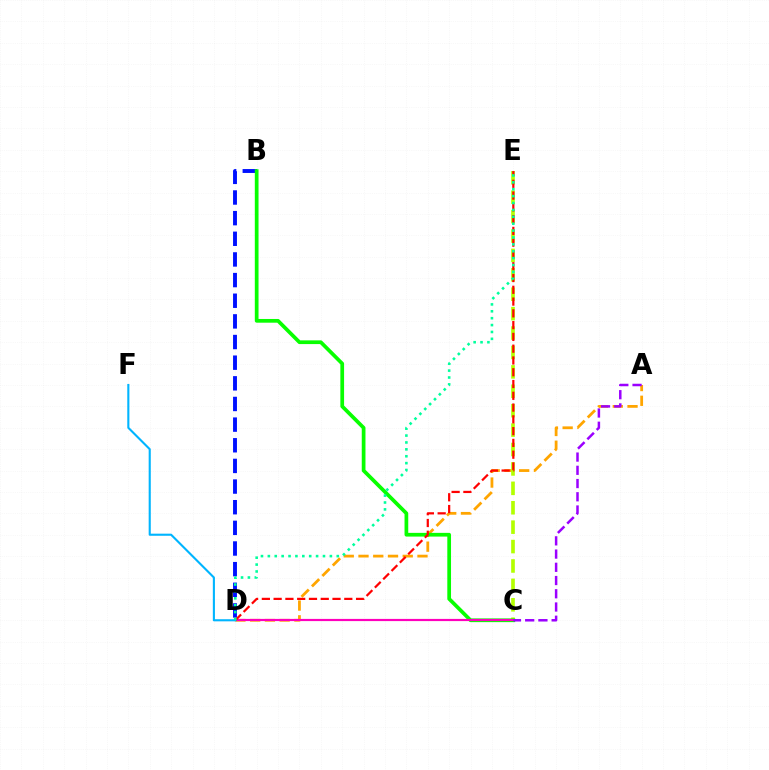{('A', 'D'): [{'color': '#ffa500', 'line_style': 'dashed', 'thickness': 2.0}], ('B', 'D'): [{'color': '#0010ff', 'line_style': 'dashed', 'thickness': 2.8}], ('C', 'E'): [{'color': '#b3ff00', 'line_style': 'dashed', 'thickness': 2.64}], ('B', 'C'): [{'color': '#08ff00', 'line_style': 'solid', 'thickness': 2.68}], ('C', 'D'): [{'color': '#ff00bd', 'line_style': 'solid', 'thickness': 1.58}], ('A', 'C'): [{'color': '#9b00ff', 'line_style': 'dashed', 'thickness': 1.8}], ('D', 'E'): [{'color': '#ff0000', 'line_style': 'dashed', 'thickness': 1.6}, {'color': '#00ff9d', 'line_style': 'dotted', 'thickness': 1.87}], ('D', 'F'): [{'color': '#00b5ff', 'line_style': 'solid', 'thickness': 1.52}]}